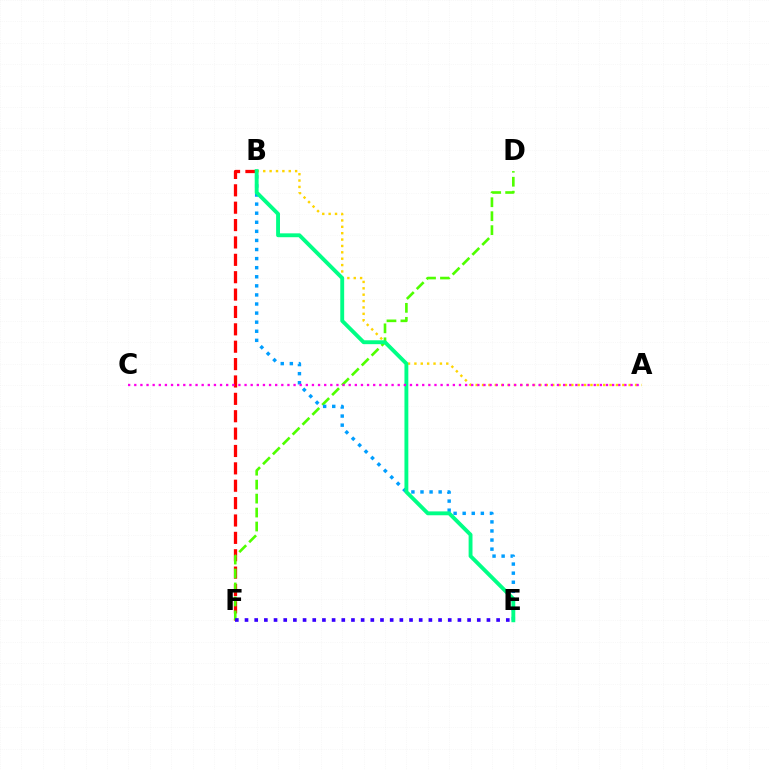{('B', 'F'): [{'color': '#ff0000', 'line_style': 'dashed', 'thickness': 2.36}], ('A', 'B'): [{'color': '#ffd500', 'line_style': 'dotted', 'thickness': 1.73}], ('D', 'F'): [{'color': '#4fff00', 'line_style': 'dashed', 'thickness': 1.9}], ('B', 'E'): [{'color': '#009eff', 'line_style': 'dotted', 'thickness': 2.47}, {'color': '#00ff86', 'line_style': 'solid', 'thickness': 2.79}], ('A', 'C'): [{'color': '#ff00ed', 'line_style': 'dotted', 'thickness': 1.66}], ('E', 'F'): [{'color': '#3700ff', 'line_style': 'dotted', 'thickness': 2.63}]}